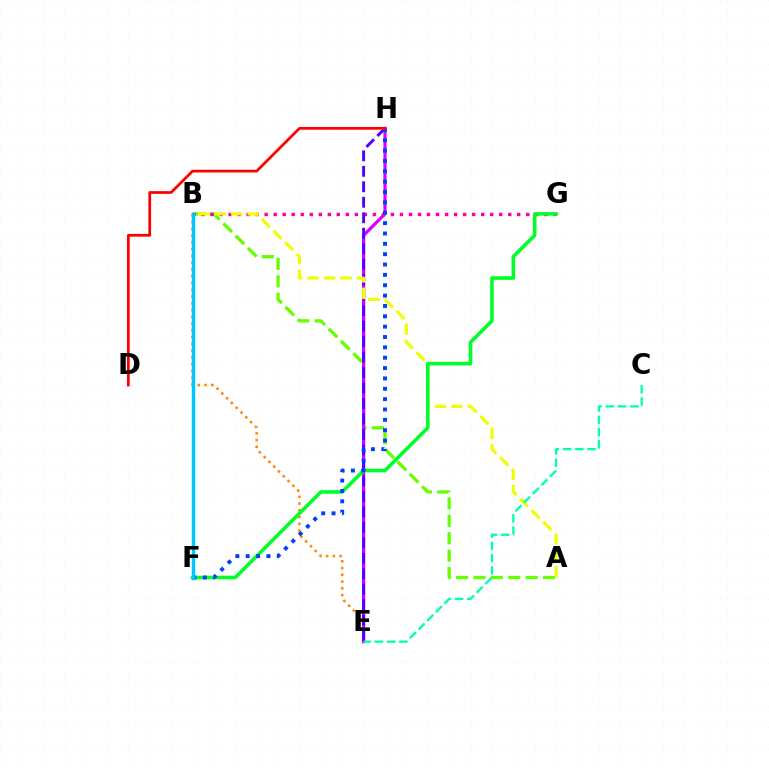{('A', 'B'): [{'color': '#66ff00', 'line_style': 'dashed', 'thickness': 2.36}, {'color': '#eeff00', 'line_style': 'dashed', 'thickness': 2.24}], ('B', 'E'): [{'color': '#ff8800', 'line_style': 'dotted', 'thickness': 1.84}], ('E', 'H'): [{'color': '#d600ff', 'line_style': 'solid', 'thickness': 2.3}, {'color': '#4f00ff', 'line_style': 'dashed', 'thickness': 2.1}], ('B', 'G'): [{'color': '#ff00a0', 'line_style': 'dotted', 'thickness': 2.45}], ('C', 'E'): [{'color': '#00ffaf', 'line_style': 'dashed', 'thickness': 1.66}], ('F', 'G'): [{'color': '#00ff27', 'line_style': 'solid', 'thickness': 2.57}], ('F', 'H'): [{'color': '#003fff', 'line_style': 'dotted', 'thickness': 2.81}], ('B', 'F'): [{'color': '#00c7ff', 'line_style': 'solid', 'thickness': 2.5}], ('D', 'H'): [{'color': '#ff0000', 'line_style': 'solid', 'thickness': 1.98}]}